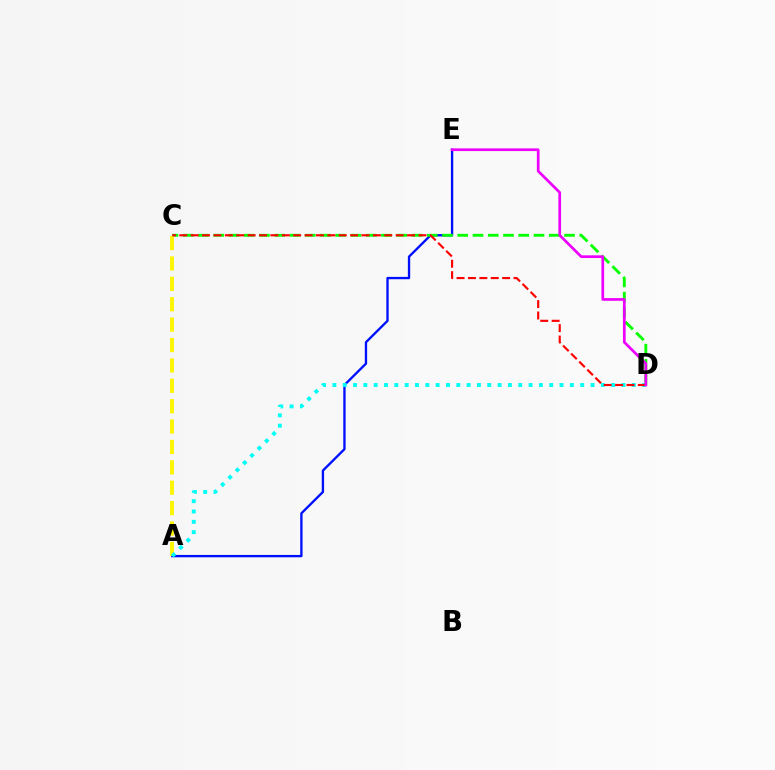{('A', 'E'): [{'color': '#0010ff', 'line_style': 'solid', 'thickness': 1.68}], ('C', 'D'): [{'color': '#08ff00', 'line_style': 'dashed', 'thickness': 2.07}, {'color': '#ff0000', 'line_style': 'dashed', 'thickness': 1.55}], ('A', 'C'): [{'color': '#fcf500', 'line_style': 'dashed', 'thickness': 2.77}], ('A', 'D'): [{'color': '#00fff6', 'line_style': 'dotted', 'thickness': 2.81}], ('D', 'E'): [{'color': '#ee00ff', 'line_style': 'solid', 'thickness': 1.95}]}